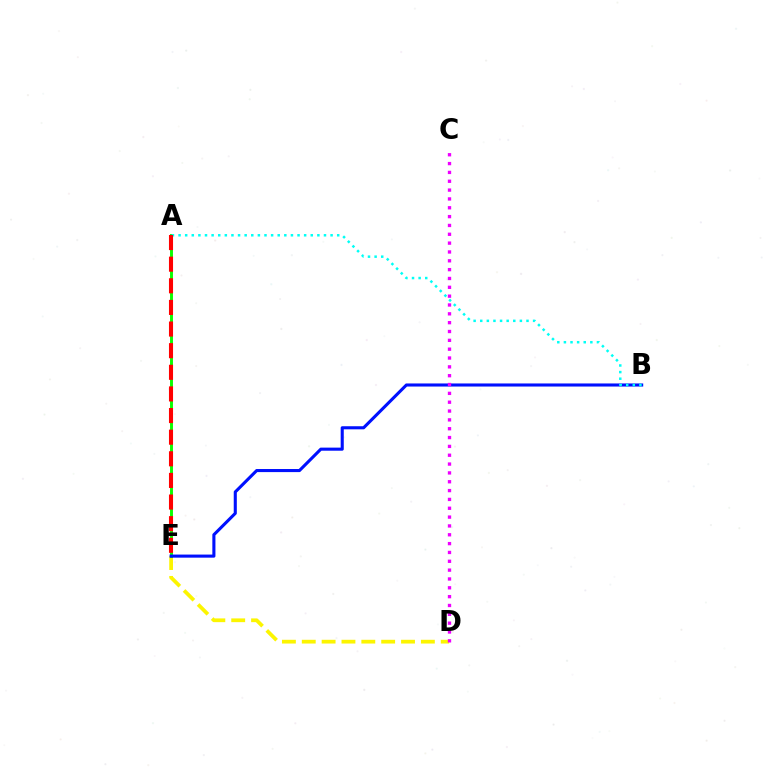{('D', 'E'): [{'color': '#fcf500', 'line_style': 'dashed', 'thickness': 2.7}], ('A', 'E'): [{'color': '#08ff00', 'line_style': 'solid', 'thickness': 2.11}, {'color': '#ff0000', 'line_style': 'dashed', 'thickness': 2.94}], ('B', 'E'): [{'color': '#0010ff', 'line_style': 'solid', 'thickness': 2.22}], ('A', 'B'): [{'color': '#00fff6', 'line_style': 'dotted', 'thickness': 1.8}], ('C', 'D'): [{'color': '#ee00ff', 'line_style': 'dotted', 'thickness': 2.4}]}